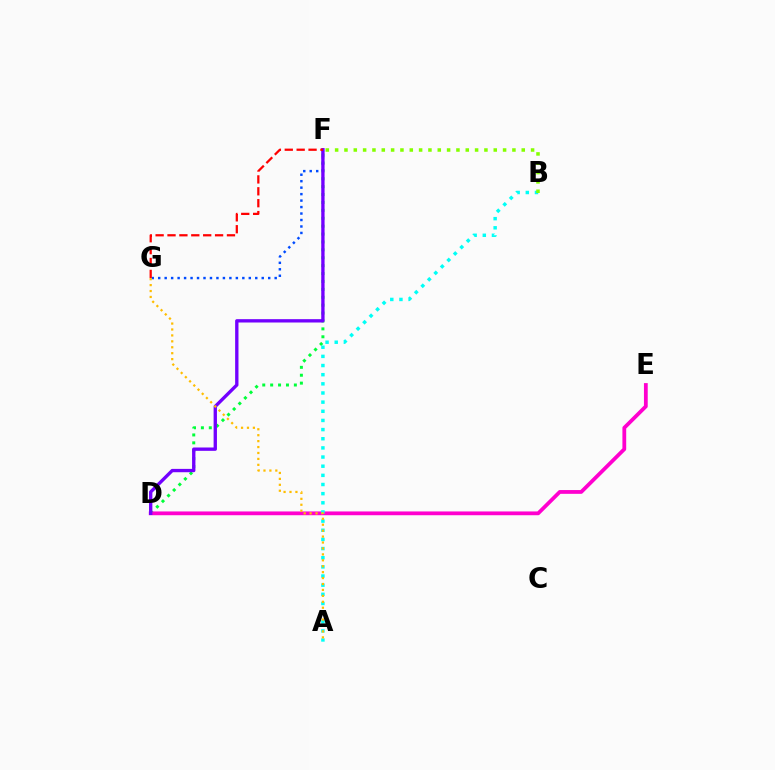{('D', 'F'): [{'color': '#00ff39', 'line_style': 'dotted', 'thickness': 2.15}, {'color': '#7200ff', 'line_style': 'solid', 'thickness': 2.4}], ('D', 'E'): [{'color': '#ff00cf', 'line_style': 'solid', 'thickness': 2.72}], ('A', 'B'): [{'color': '#00fff6', 'line_style': 'dotted', 'thickness': 2.49}], ('B', 'F'): [{'color': '#84ff00', 'line_style': 'dotted', 'thickness': 2.54}], ('F', 'G'): [{'color': '#004bff', 'line_style': 'dotted', 'thickness': 1.76}, {'color': '#ff0000', 'line_style': 'dashed', 'thickness': 1.62}], ('A', 'G'): [{'color': '#ffbd00', 'line_style': 'dotted', 'thickness': 1.61}]}